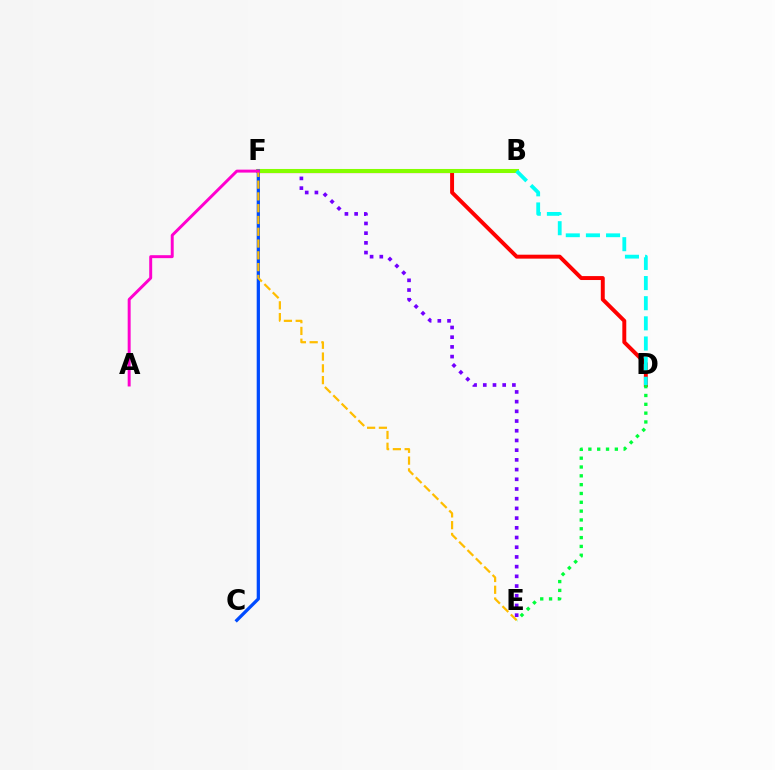{('E', 'F'): [{'color': '#7200ff', 'line_style': 'dotted', 'thickness': 2.64}, {'color': '#ffbd00', 'line_style': 'dashed', 'thickness': 1.6}], ('D', 'F'): [{'color': '#ff0000', 'line_style': 'solid', 'thickness': 2.83}], ('D', 'E'): [{'color': '#00ff39', 'line_style': 'dotted', 'thickness': 2.4}], ('B', 'F'): [{'color': '#84ff00', 'line_style': 'solid', 'thickness': 2.92}], ('B', 'D'): [{'color': '#00fff6', 'line_style': 'dashed', 'thickness': 2.74}], ('C', 'F'): [{'color': '#004bff', 'line_style': 'solid', 'thickness': 2.35}], ('A', 'F'): [{'color': '#ff00cf', 'line_style': 'solid', 'thickness': 2.13}]}